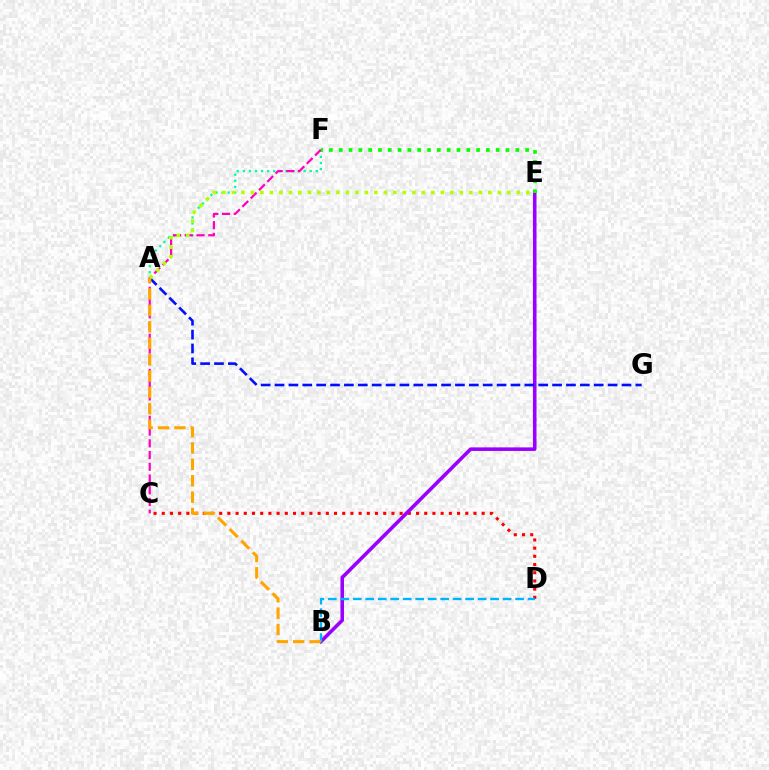{('C', 'D'): [{'color': '#ff0000', 'line_style': 'dotted', 'thickness': 2.23}], ('B', 'E'): [{'color': '#9b00ff', 'line_style': 'solid', 'thickness': 2.57}], ('A', 'F'): [{'color': '#00ff9d', 'line_style': 'dotted', 'thickness': 1.65}], ('A', 'G'): [{'color': '#0010ff', 'line_style': 'dashed', 'thickness': 1.89}], ('C', 'F'): [{'color': '#ff00bd', 'line_style': 'dashed', 'thickness': 1.59}], ('A', 'E'): [{'color': '#b3ff00', 'line_style': 'dotted', 'thickness': 2.58}], ('B', 'D'): [{'color': '#00b5ff', 'line_style': 'dashed', 'thickness': 1.7}], ('E', 'F'): [{'color': '#08ff00', 'line_style': 'dotted', 'thickness': 2.67}], ('A', 'B'): [{'color': '#ffa500', 'line_style': 'dashed', 'thickness': 2.23}]}